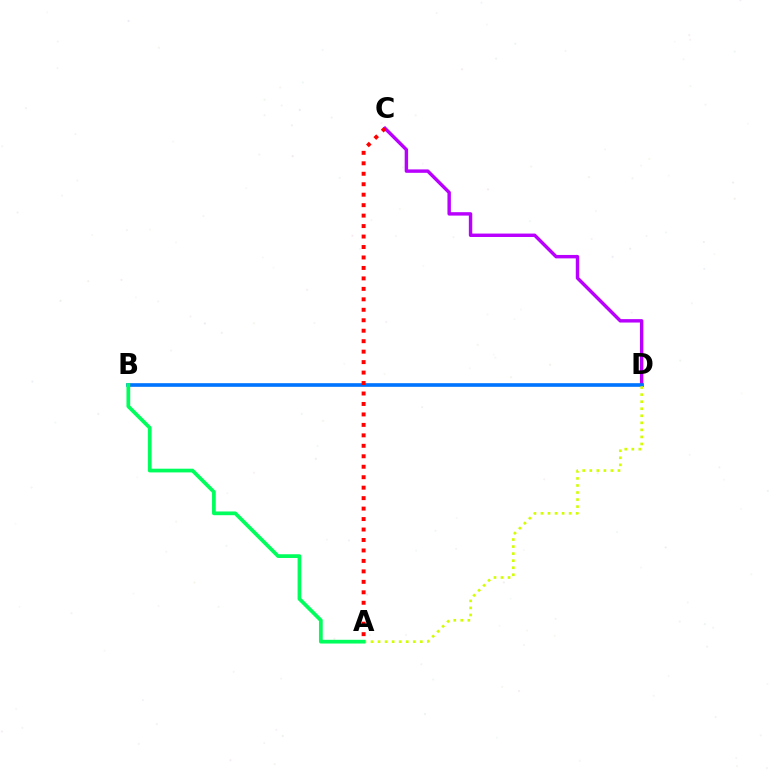{('C', 'D'): [{'color': '#b900ff', 'line_style': 'solid', 'thickness': 2.46}], ('B', 'D'): [{'color': '#0074ff', 'line_style': 'solid', 'thickness': 2.62}], ('A', 'D'): [{'color': '#d1ff00', 'line_style': 'dotted', 'thickness': 1.91}], ('A', 'B'): [{'color': '#00ff5c', 'line_style': 'solid', 'thickness': 2.69}], ('A', 'C'): [{'color': '#ff0000', 'line_style': 'dotted', 'thickness': 2.84}]}